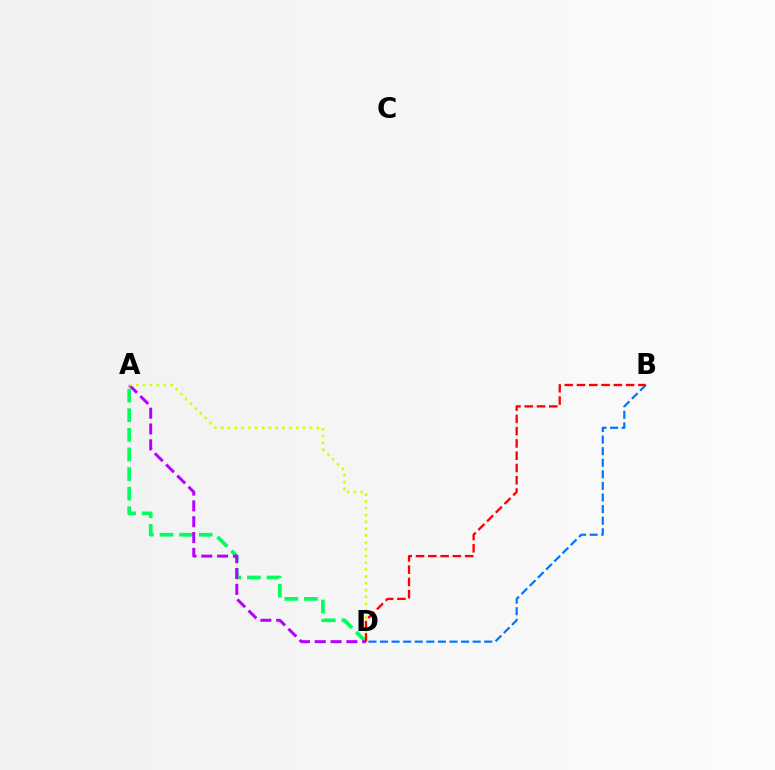{('A', 'D'): [{'color': '#00ff5c', 'line_style': 'dashed', 'thickness': 2.66}, {'color': '#b900ff', 'line_style': 'dashed', 'thickness': 2.15}, {'color': '#d1ff00', 'line_style': 'dotted', 'thickness': 1.86}], ('B', 'D'): [{'color': '#0074ff', 'line_style': 'dashed', 'thickness': 1.57}, {'color': '#ff0000', 'line_style': 'dashed', 'thickness': 1.67}]}